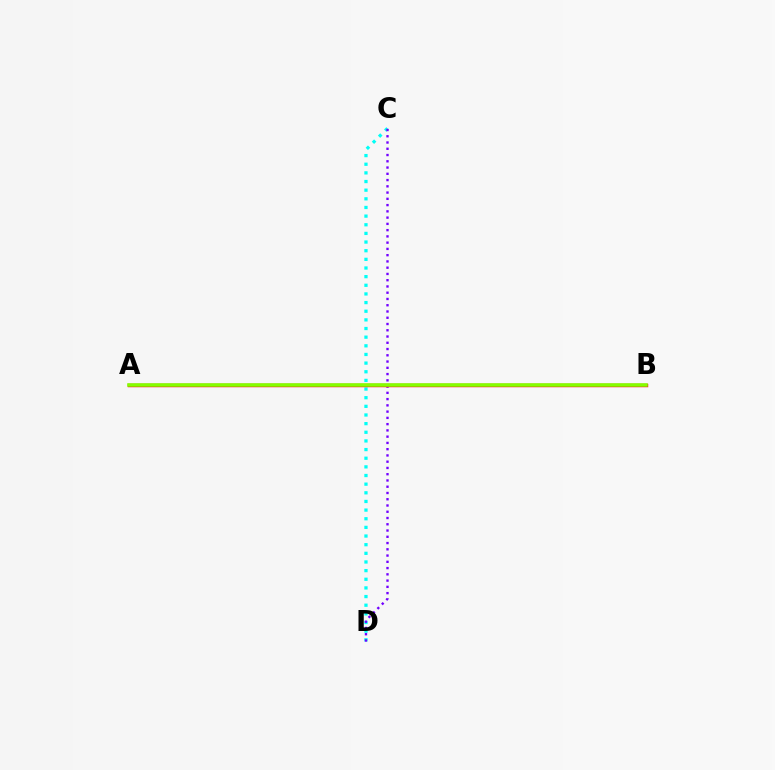{('C', 'D'): [{'color': '#00fff6', 'line_style': 'dotted', 'thickness': 2.35}, {'color': '#7200ff', 'line_style': 'dotted', 'thickness': 1.7}], ('A', 'B'): [{'color': '#ff0000', 'line_style': 'solid', 'thickness': 2.46}, {'color': '#84ff00', 'line_style': 'solid', 'thickness': 2.55}]}